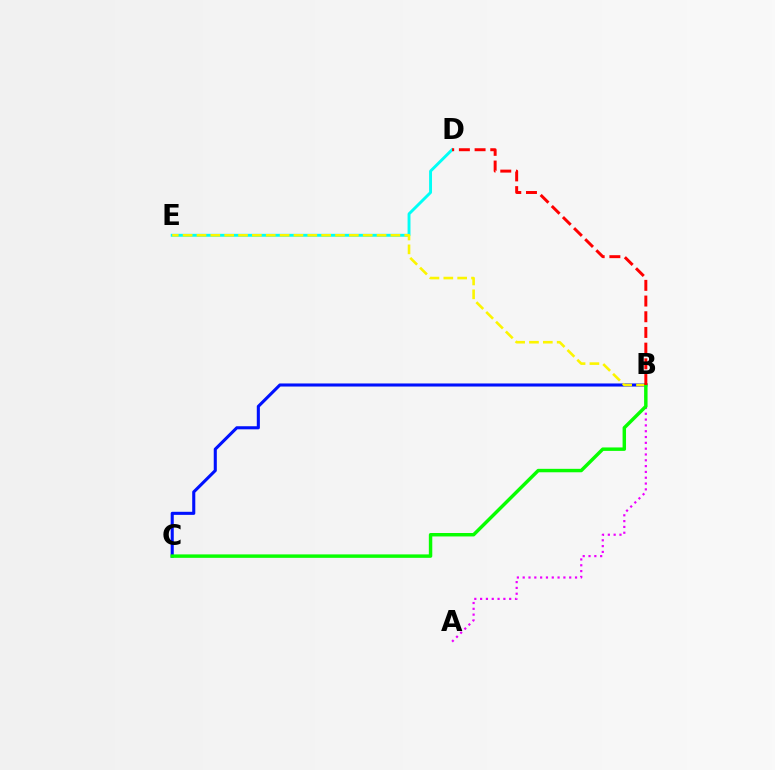{('A', 'B'): [{'color': '#ee00ff', 'line_style': 'dotted', 'thickness': 1.58}], ('D', 'E'): [{'color': '#00fff6', 'line_style': 'solid', 'thickness': 2.1}], ('B', 'C'): [{'color': '#0010ff', 'line_style': 'solid', 'thickness': 2.22}, {'color': '#08ff00', 'line_style': 'solid', 'thickness': 2.48}], ('B', 'E'): [{'color': '#fcf500', 'line_style': 'dashed', 'thickness': 1.88}], ('B', 'D'): [{'color': '#ff0000', 'line_style': 'dashed', 'thickness': 2.13}]}